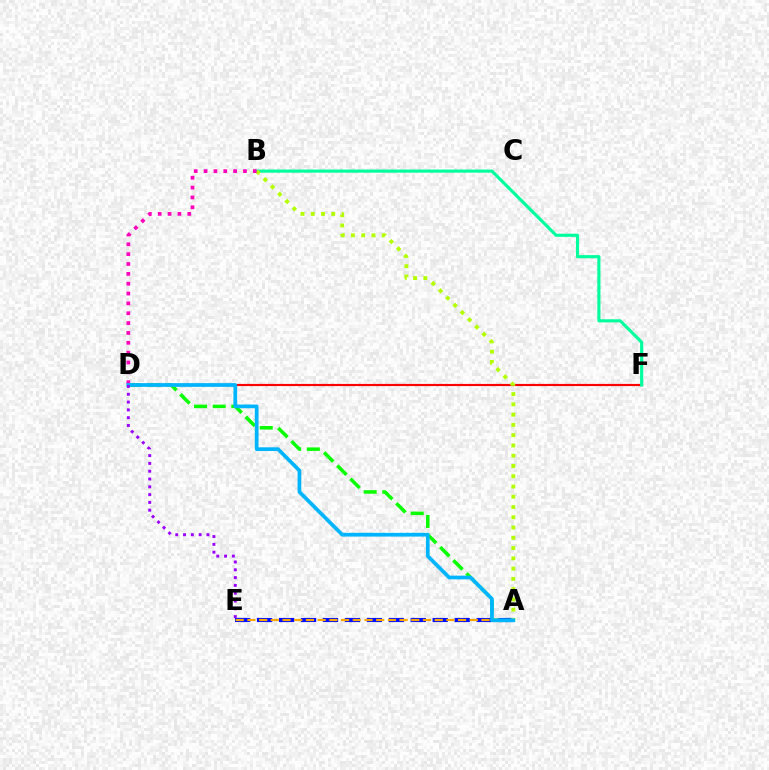{('A', 'D'): [{'color': '#08ff00', 'line_style': 'dashed', 'thickness': 2.53}, {'color': '#00b5ff', 'line_style': 'solid', 'thickness': 2.68}], ('A', 'E'): [{'color': '#0010ff', 'line_style': 'dashed', 'thickness': 2.98}, {'color': '#ffa500', 'line_style': 'dashed', 'thickness': 1.59}], ('D', 'F'): [{'color': '#ff0000', 'line_style': 'solid', 'thickness': 1.56}], ('B', 'F'): [{'color': '#00ff9d', 'line_style': 'solid', 'thickness': 2.26}], ('A', 'B'): [{'color': '#b3ff00', 'line_style': 'dotted', 'thickness': 2.79}], ('B', 'D'): [{'color': '#ff00bd', 'line_style': 'dotted', 'thickness': 2.68}], ('D', 'E'): [{'color': '#9b00ff', 'line_style': 'dotted', 'thickness': 2.12}]}